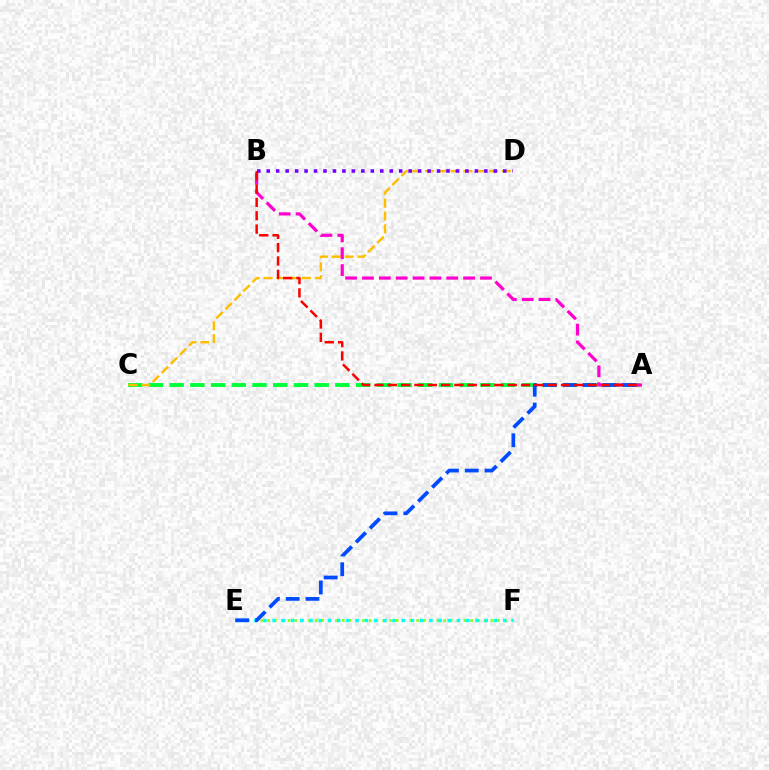{('A', 'C'): [{'color': '#00ff39', 'line_style': 'dashed', 'thickness': 2.81}], ('C', 'D'): [{'color': '#ffbd00', 'line_style': 'dashed', 'thickness': 1.74}], ('E', 'F'): [{'color': '#84ff00', 'line_style': 'dotted', 'thickness': 1.84}, {'color': '#00fff6', 'line_style': 'dotted', 'thickness': 2.5}], ('A', 'B'): [{'color': '#ff00cf', 'line_style': 'dashed', 'thickness': 2.29}, {'color': '#ff0000', 'line_style': 'dashed', 'thickness': 1.81}], ('A', 'E'): [{'color': '#004bff', 'line_style': 'dashed', 'thickness': 2.69}], ('B', 'D'): [{'color': '#7200ff', 'line_style': 'dotted', 'thickness': 2.57}]}